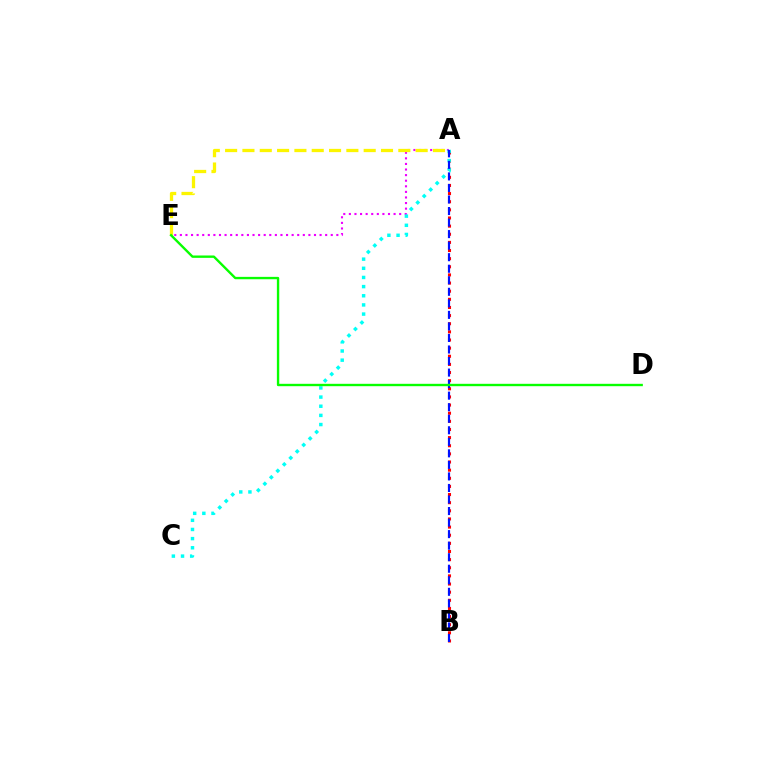{('A', 'E'): [{'color': '#ee00ff', 'line_style': 'dotted', 'thickness': 1.52}, {'color': '#fcf500', 'line_style': 'dashed', 'thickness': 2.35}], ('A', 'B'): [{'color': '#ff0000', 'line_style': 'dotted', 'thickness': 2.21}, {'color': '#0010ff', 'line_style': 'dashed', 'thickness': 1.57}], ('A', 'C'): [{'color': '#00fff6', 'line_style': 'dotted', 'thickness': 2.49}], ('D', 'E'): [{'color': '#08ff00', 'line_style': 'solid', 'thickness': 1.71}]}